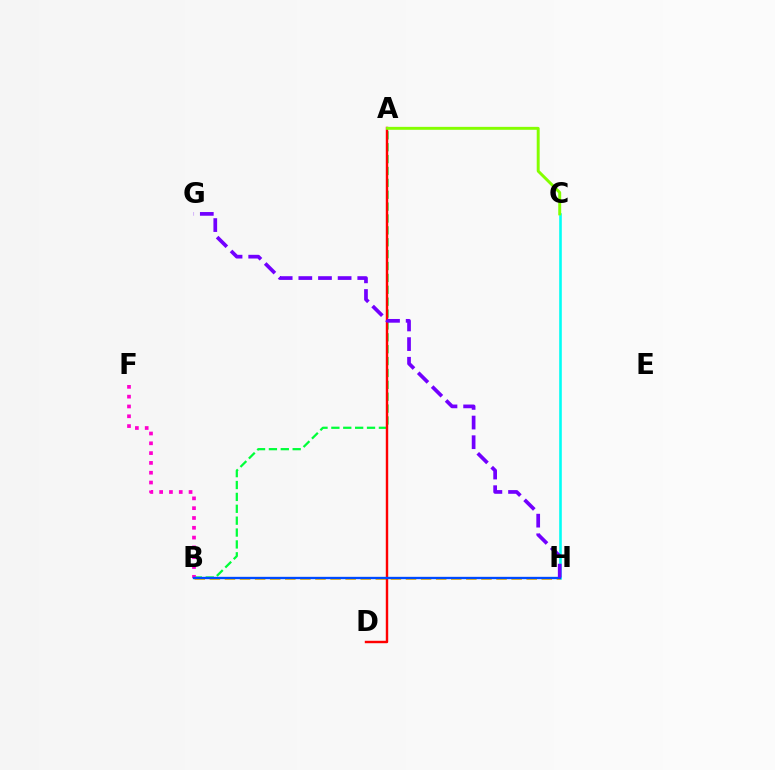{('A', 'B'): [{'color': '#00ff39', 'line_style': 'dashed', 'thickness': 1.61}], ('C', 'H'): [{'color': '#00fff6', 'line_style': 'solid', 'thickness': 1.87}], ('B', 'H'): [{'color': '#ffbd00', 'line_style': 'dashed', 'thickness': 2.05}, {'color': '#004bff', 'line_style': 'solid', 'thickness': 1.69}], ('A', 'D'): [{'color': '#ff0000', 'line_style': 'solid', 'thickness': 1.74}], ('B', 'F'): [{'color': '#ff00cf', 'line_style': 'dotted', 'thickness': 2.66}], ('G', 'H'): [{'color': '#7200ff', 'line_style': 'dashed', 'thickness': 2.67}], ('A', 'C'): [{'color': '#84ff00', 'line_style': 'solid', 'thickness': 2.12}]}